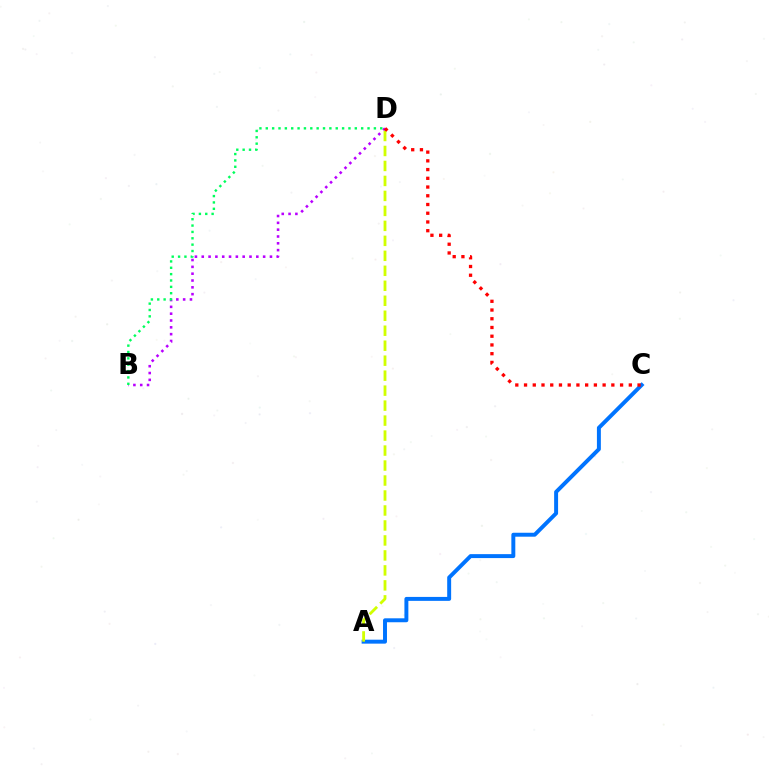{('A', 'C'): [{'color': '#0074ff', 'line_style': 'solid', 'thickness': 2.84}], ('B', 'D'): [{'color': '#b900ff', 'line_style': 'dotted', 'thickness': 1.85}, {'color': '#00ff5c', 'line_style': 'dotted', 'thickness': 1.73}], ('A', 'D'): [{'color': '#d1ff00', 'line_style': 'dashed', 'thickness': 2.03}], ('C', 'D'): [{'color': '#ff0000', 'line_style': 'dotted', 'thickness': 2.37}]}